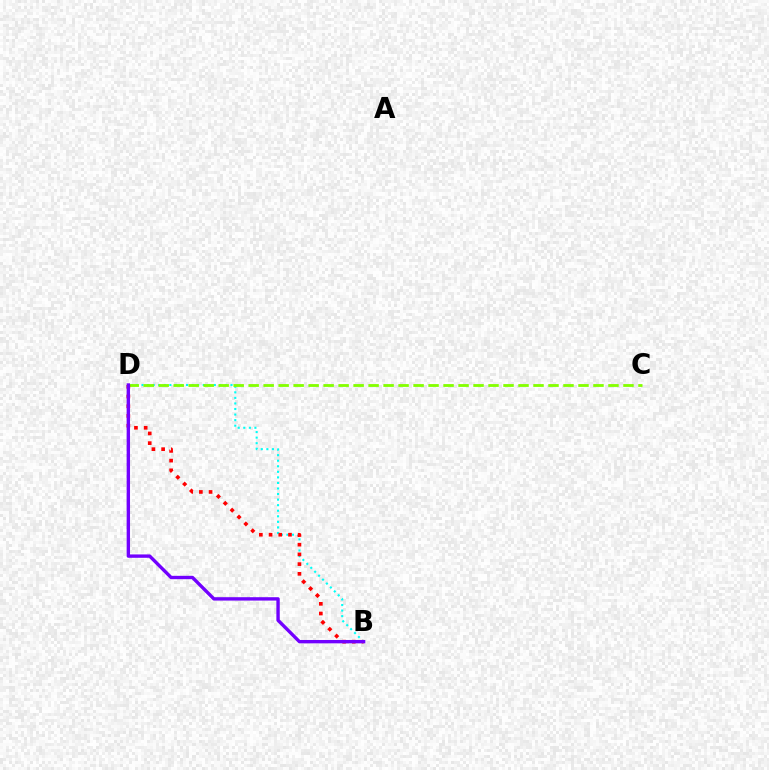{('B', 'D'): [{'color': '#00fff6', 'line_style': 'dotted', 'thickness': 1.51}, {'color': '#ff0000', 'line_style': 'dotted', 'thickness': 2.64}, {'color': '#7200ff', 'line_style': 'solid', 'thickness': 2.43}], ('C', 'D'): [{'color': '#84ff00', 'line_style': 'dashed', 'thickness': 2.04}]}